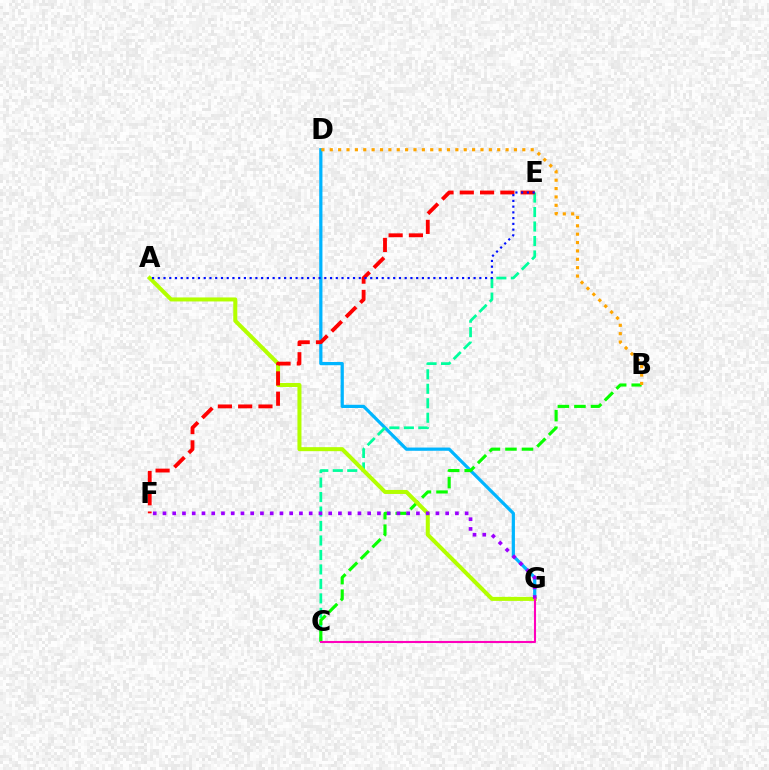{('D', 'G'): [{'color': '#00b5ff', 'line_style': 'solid', 'thickness': 2.31}], ('C', 'E'): [{'color': '#00ff9d', 'line_style': 'dashed', 'thickness': 1.97}], ('B', 'C'): [{'color': '#08ff00', 'line_style': 'dashed', 'thickness': 2.25}], ('A', 'G'): [{'color': '#b3ff00', 'line_style': 'solid', 'thickness': 2.89}], ('F', 'G'): [{'color': '#9b00ff', 'line_style': 'dotted', 'thickness': 2.65}], ('C', 'G'): [{'color': '#ff00bd', 'line_style': 'solid', 'thickness': 1.5}], ('E', 'F'): [{'color': '#ff0000', 'line_style': 'dashed', 'thickness': 2.76}], ('A', 'E'): [{'color': '#0010ff', 'line_style': 'dotted', 'thickness': 1.56}], ('B', 'D'): [{'color': '#ffa500', 'line_style': 'dotted', 'thickness': 2.27}]}